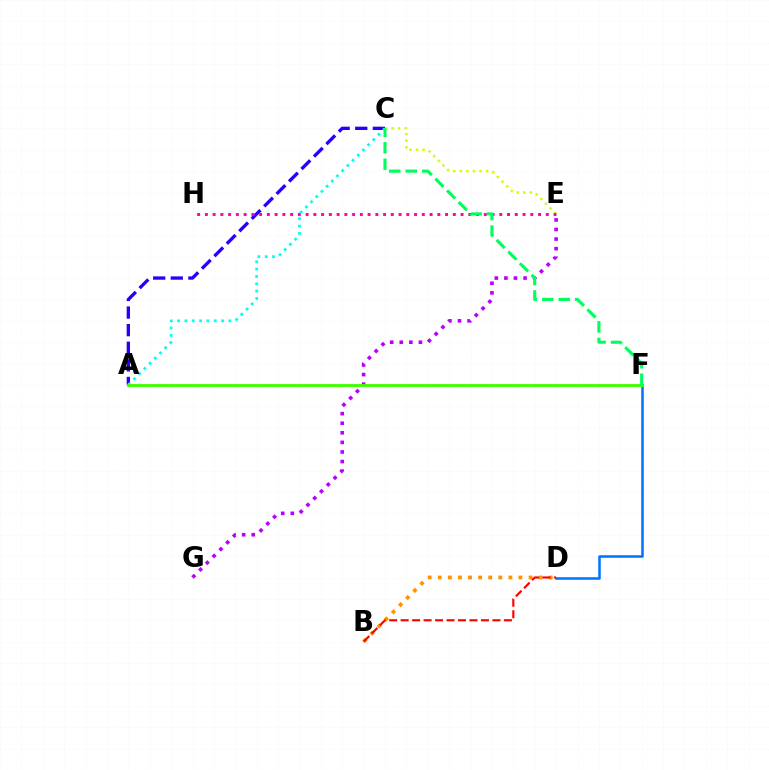{('A', 'C'): [{'color': '#2500ff', 'line_style': 'dashed', 'thickness': 2.39}, {'color': '#00fff6', 'line_style': 'dotted', 'thickness': 1.99}], ('D', 'F'): [{'color': '#0074ff', 'line_style': 'solid', 'thickness': 1.82}], ('B', 'D'): [{'color': '#ff9400', 'line_style': 'dotted', 'thickness': 2.74}, {'color': '#ff0000', 'line_style': 'dashed', 'thickness': 1.56}], ('C', 'E'): [{'color': '#d1ff00', 'line_style': 'dotted', 'thickness': 1.79}], ('E', 'G'): [{'color': '#b900ff', 'line_style': 'dotted', 'thickness': 2.6}], ('E', 'H'): [{'color': '#ff00ac', 'line_style': 'dotted', 'thickness': 2.11}], ('A', 'F'): [{'color': '#3dff00', 'line_style': 'solid', 'thickness': 2.05}], ('C', 'F'): [{'color': '#00ff5c', 'line_style': 'dashed', 'thickness': 2.24}]}